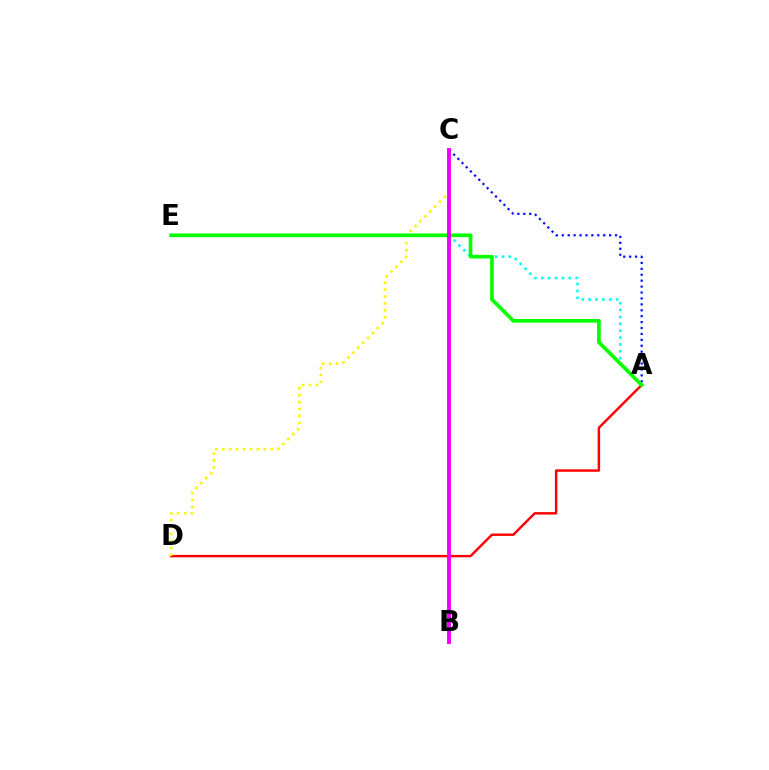{('A', 'D'): [{'color': '#ff0000', 'line_style': 'solid', 'thickness': 1.75}], ('C', 'D'): [{'color': '#fcf500', 'line_style': 'dotted', 'thickness': 1.88}], ('A', 'C'): [{'color': '#00fff6', 'line_style': 'dotted', 'thickness': 1.87}, {'color': '#0010ff', 'line_style': 'dotted', 'thickness': 1.61}], ('A', 'E'): [{'color': '#08ff00', 'line_style': 'solid', 'thickness': 2.65}], ('B', 'C'): [{'color': '#ee00ff', 'line_style': 'solid', 'thickness': 2.8}]}